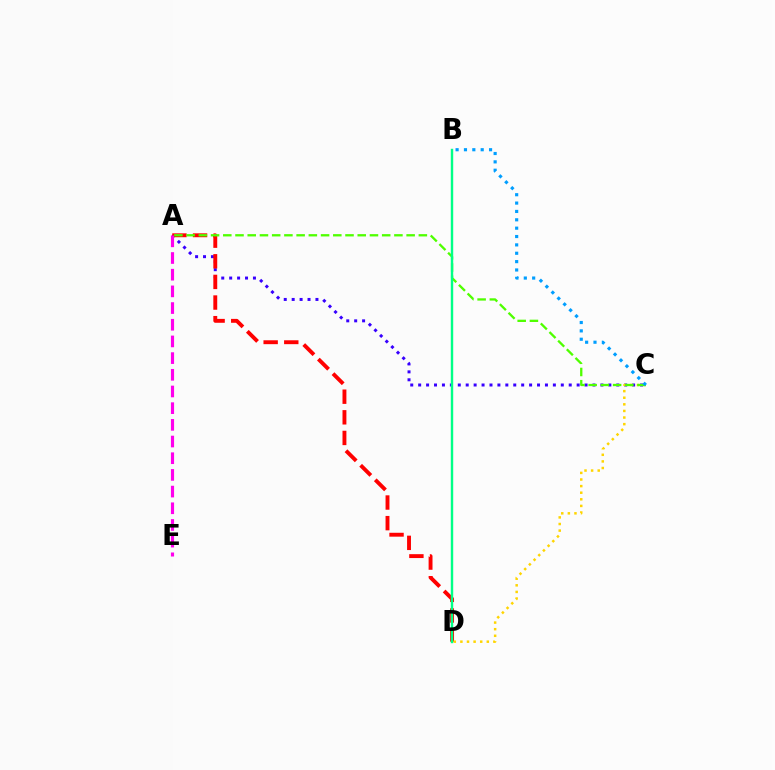{('A', 'C'): [{'color': '#3700ff', 'line_style': 'dotted', 'thickness': 2.15}, {'color': '#4fff00', 'line_style': 'dashed', 'thickness': 1.66}], ('A', 'D'): [{'color': '#ff0000', 'line_style': 'dashed', 'thickness': 2.8}], ('C', 'D'): [{'color': '#ffd500', 'line_style': 'dotted', 'thickness': 1.79}], ('B', 'C'): [{'color': '#009eff', 'line_style': 'dotted', 'thickness': 2.27}], ('A', 'E'): [{'color': '#ff00ed', 'line_style': 'dashed', 'thickness': 2.27}], ('B', 'D'): [{'color': '#00ff86', 'line_style': 'solid', 'thickness': 1.74}]}